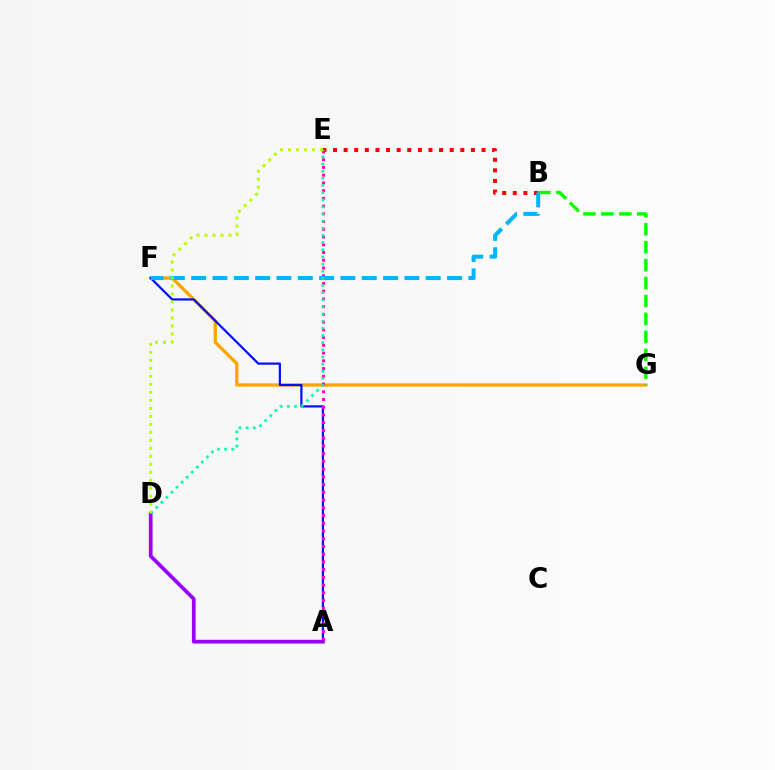{('F', 'G'): [{'color': '#ffa500', 'line_style': 'solid', 'thickness': 2.38}], ('B', 'E'): [{'color': '#ff0000', 'line_style': 'dotted', 'thickness': 2.88}], ('A', 'F'): [{'color': '#0010ff', 'line_style': 'solid', 'thickness': 1.6}], ('B', 'G'): [{'color': '#08ff00', 'line_style': 'dashed', 'thickness': 2.44}], ('A', 'E'): [{'color': '#ff00bd', 'line_style': 'dotted', 'thickness': 2.1}], ('B', 'F'): [{'color': '#00b5ff', 'line_style': 'dashed', 'thickness': 2.9}], ('A', 'D'): [{'color': '#9b00ff', 'line_style': 'solid', 'thickness': 2.67}], ('D', 'E'): [{'color': '#00ff9d', 'line_style': 'dotted', 'thickness': 1.94}, {'color': '#b3ff00', 'line_style': 'dotted', 'thickness': 2.17}]}